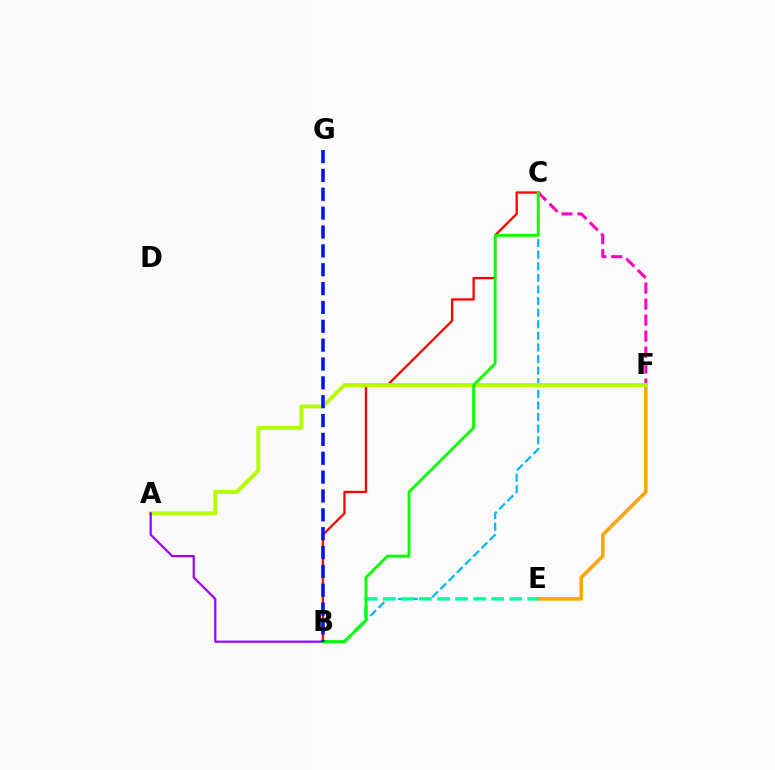{('B', 'C'): [{'color': '#00b5ff', 'line_style': 'dashed', 'thickness': 1.58}, {'color': '#ff0000', 'line_style': 'solid', 'thickness': 1.65}, {'color': '#08ff00', 'line_style': 'solid', 'thickness': 2.05}], ('E', 'F'): [{'color': '#ffa500', 'line_style': 'solid', 'thickness': 2.56}], ('B', 'E'): [{'color': '#00ff9d', 'line_style': 'dashed', 'thickness': 2.45}], ('C', 'F'): [{'color': '#ff00bd', 'line_style': 'dashed', 'thickness': 2.17}], ('A', 'F'): [{'color': '#b3ff00', 'line_style': 'solid', 'thickness': 2.83}], ('A', 'B'): [{'color': '#9b00ff', 'line_style': 'solid', 'thickness': 1.59}], ('B', 'G'): [{'color': '#0010ff', 'line_style': 'dashed', 'thickness': 2.56}]}